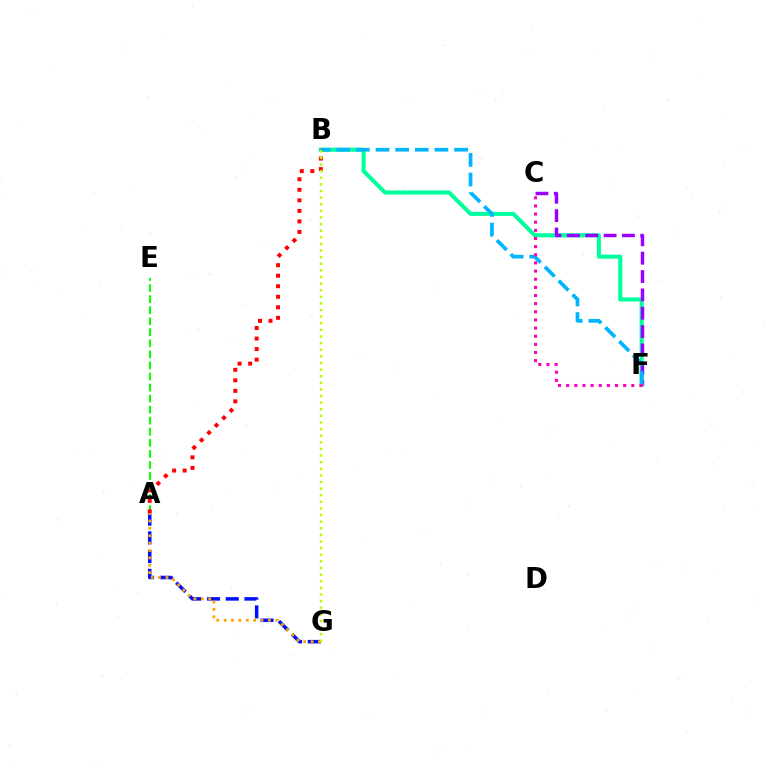{('B', 'F'): [{'color': '#00ff9d', 'line_style': 'solid', 'thickness': 2.93}, {'color': '#00b5ff', 'line_style': 'dashed', 'thickness': 2.67}], ('A', 'E'): [{'color': '#08ff00', 'line_style': 'dashed', 'thickness': 1.5}], ('C', 'F'): [{'color': '#9b00ff', 'line_style': 'dashed', 'thickness': 2.49}, {'color': '#ff00bd', 'line_style': 'dotted', 'thickness': 2.21}], ('A', 'G'): [{'color': '#0010ff', 'line_style': 'dashed', 'thickness': 2.54}, {'color': '#ffa500', 'line_style': 'dotted', 'thickness': 2.0}], ('A', 'B'): [{'color': '#ff0000', 'line_style': 'dotted', 'thickness': 2.86}], ('B', 'G'): [{'color': '#b3ff00', 'line_style': 'dotted', 'thickness': 1.8}]}